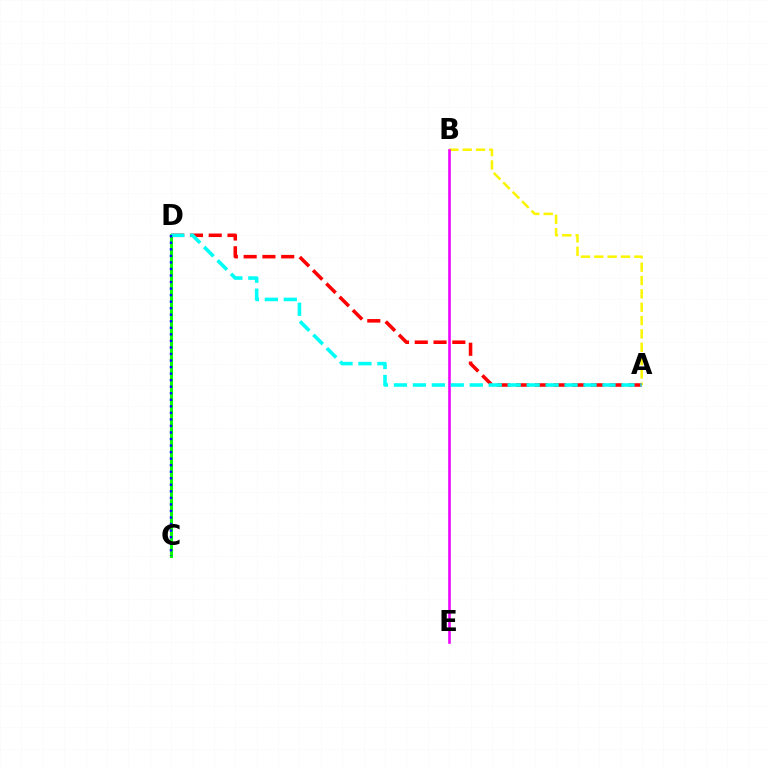{('C', 'D'): [{'color': '#08ff00', 'line_style': 'solid', 'thickness': 2.21}, {'color': '#0010ff', 'line_style': 'dotted', 'thickness': 1.78}], ('A', 'B'): [{'color': '#fcf500', 'line_style': 'dashed', 'thickness': 1.81}], ('B', 'E'): [{'color': '#ee00ff', 'line_style': 'solid', 'thickness': 1.87}], ('A', 'D'): [{'color': '#ff0000', 'line_style': 'dashed', 'thickness': 2.55}, {'color': '#00fff6', 'line_style': 'dashed', 'thickness': 2.58}]}